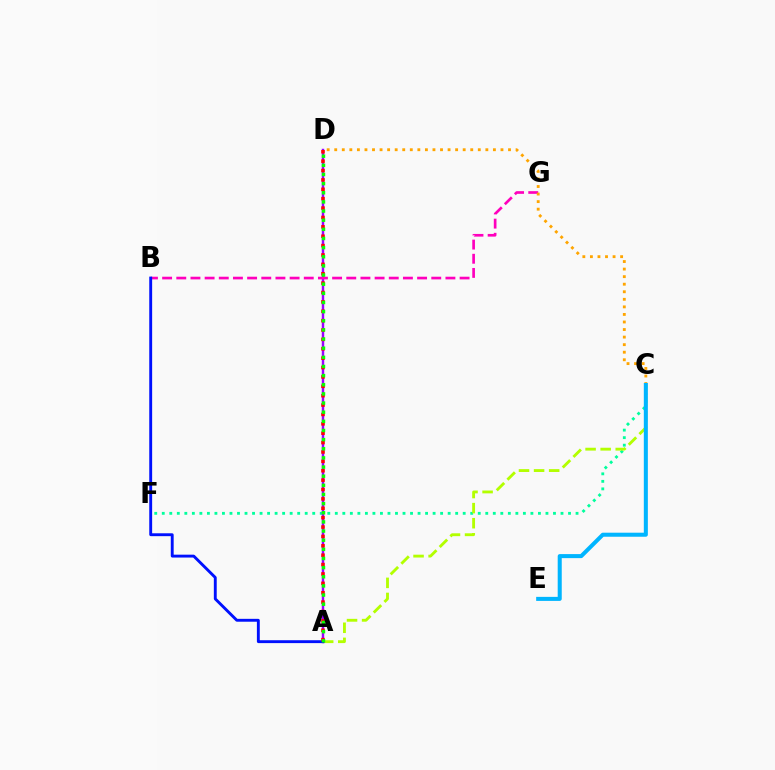{('C', 'F'): [{'color': '#00ff9d', 'line_style': 'dotted', 'thickness': 2.04}], ('A', 'C'): [{'color': '#b3ff00', 'line_style': 'dashed', 'thickness': 2.05}], ('A', 'D'): [{'color': '#9b00ff', 'line_style': 'solid', 'thickness': 1.76}, {'color': '#ff0000', 'line_style': 'dotted', 'thickness': 2.55}, {'color': '#08ff00', 'line_style': 'dotted', 'thickness': 2.48}], ('B', 'G'): [{'color': '#ff00bd', 'line_style': 'dashed', 'thickness': 1.92}], ('A', 'B'): [{'color': '#0010ff', 'line_style': 'solid', 'thickness': 2.08}], ('C', 'D'): [{'color': '#ffa500', 'line_style': 'dotted', 'thickness': 2.05}], ('C', 'E'): [{'color': '#00b5ff', 'line_style': 'solid', 'thickness': 2.9}]}